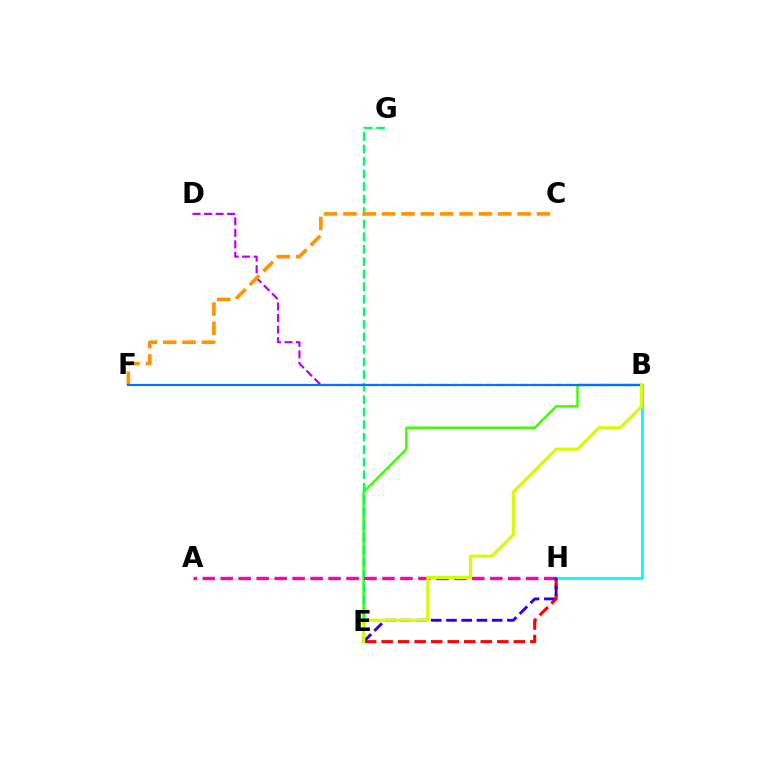{('B', 'D'): [{'color': '#b900ff', 'line_style': 'dashed', 'thickness': 1.57}], ('B', 'E'): [{'color': '#3dff00', 'line_style': 'solid', 'thickness': 1.78}, {'color': '#d1ff00', 'line_style': 'solid', 'thickness': 2.25}], ('E', 'G'): [{'color': '#00ff5c', 'line_style': 'dashed', 'thickness': 1.7}], ('E', 'H'): [{'color': '#ff0000', 'line_style': 'dashed', 'thickness': 2.25}, {'color': '#2500ff', 'line_style': 'dashed', 'thickness': 2.07}], ('C', 'F'): [{'color': '#ff9400', 'line_style': 'dashed', 'thickness': 2.63}], ('B', 'H'): [{'color': '#00fff6', 'line_style': 'solid', 'thickness': 2.08}], ('A', 'H'): [{'color': '#ff00ac', 'line_style': 'dashed', 'thickness': 2.44}], ('B', 'F'): [{'color': '#0074ff', 'line_style': 'solid', 'thickness': 1.55}]}